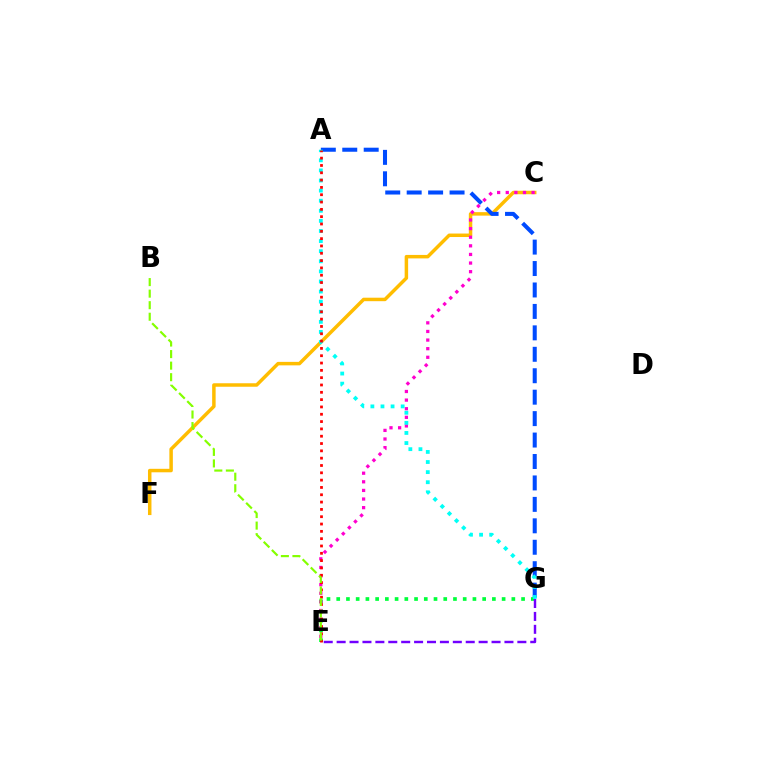{('C', 'F'): [{'color': '#ffbd00', 'line_style': 'solid', 'thickness': 2.51}], ('E', 'G'): [{'color': '#00ff39', 'line_style': 'dotted', 'thickness': 2.64}, {'color': '#7200ff', 'line_style': 'dashed', 'thickness': 1.75}], ('C', 'E'): [{'color': '#ff00cf', 'line_style': 'dotted', 'thickness': 2.34}], ('A', 'G'): [{'color': '#004bff', 'line_style': 'dashed', 'thickness': 2.91}, {'color': '#00fff6', 'line_style': 'dotted', 'thickness': 2.74}], ('A', 'E'): [{'color': '#ff0000', 'line_style': 'dotted', 'thickness': 1.99}], ('B', 'E'): [{'color': '#84ff00', 'line_style': 'dashed', 'thickness': 1.57}]}